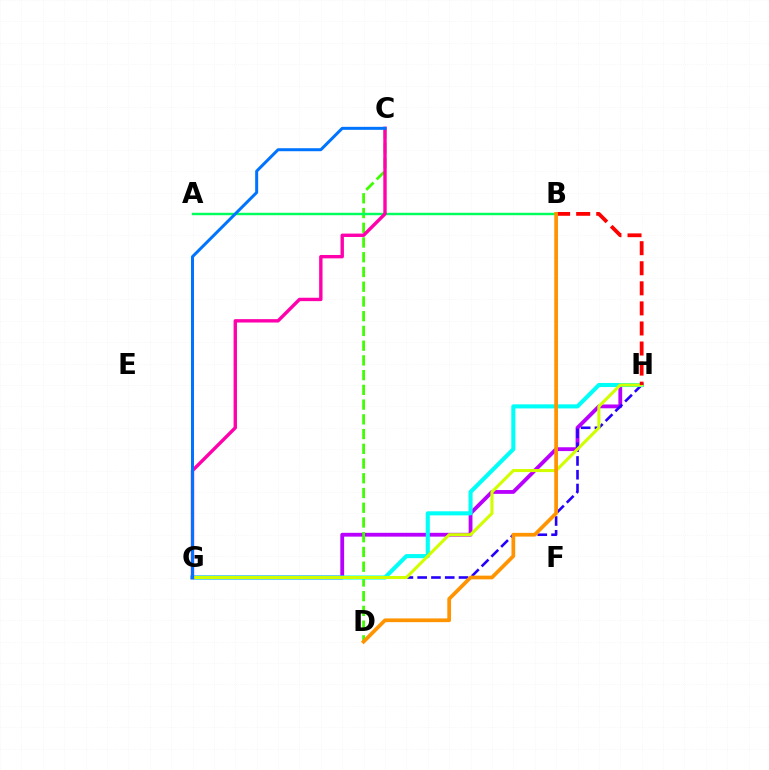{('G', 'H'): [{'color': '#b900ff', 'line_style': 'solid', 'thickness': 2.75}, {'color': '#2500ff', 'line_style': 'dashed', 'thickness': 1.87}, {'color': '#00fff6', 'line_style': 'solid', 'thickness': 2.94}, {'color': '#d1ff00', 'line_style': 'solid', 'thickness': 2.22}], ('C', 'D'): [{'color': '#3dff00', 'line_style': 'dashed', 'thickness': 2.0}], ('A', 'B'): [{'color': '#00ff5c', 'line_style': 'solid', 'thickness': 1.75}], ('C', 'G'): [{'color': '#ff00ac', 'line_style': 'solid', 'thickness': 2.44}, {'color': '#0074ff', 'line_style': 'solid', 'thickness': 2.16}], ('B', 'H'): [{'color': '#ff0000', 'line_style': 'dashed', 'thickness': 2.73}], ('B', 'D'): [{'color': '#ff9400', 'line_style': 'solid', 'thickness': 2.68}]}